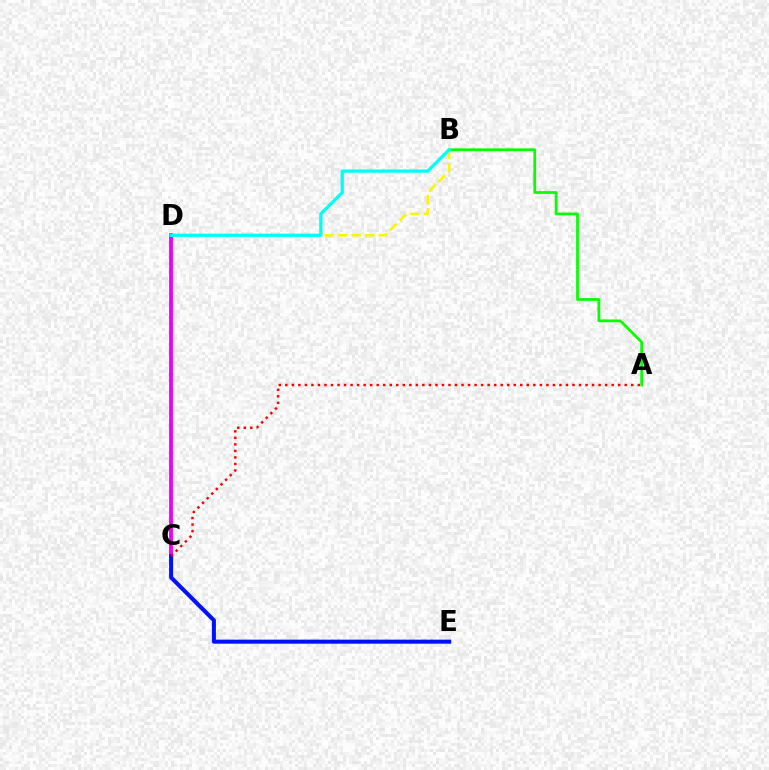{('B', 'D'): [{'color': '#fcf500', 'line_style': 'dashed', 'thickness': 1.84}, {'color': '#00fff6', 'line_style': 'solid', 'thickness': 2.37}], ('C', 'D'): [{'color': '#ee00ff', 'line_style': 'solid', 'thickness': 2.77}], ('A', 'B'): [{'color': '#08ff00', 'line_style': 'solid', 'thickness': 1.98}], ('C', 'E'): [{'color': '#0010ff', 'line_style': 'solid', 'thickness': 2.91}], ('A', 'C'): [{'color': '#ff0000', 'line_style': 'dotted', 'thickness': 1.77}]}